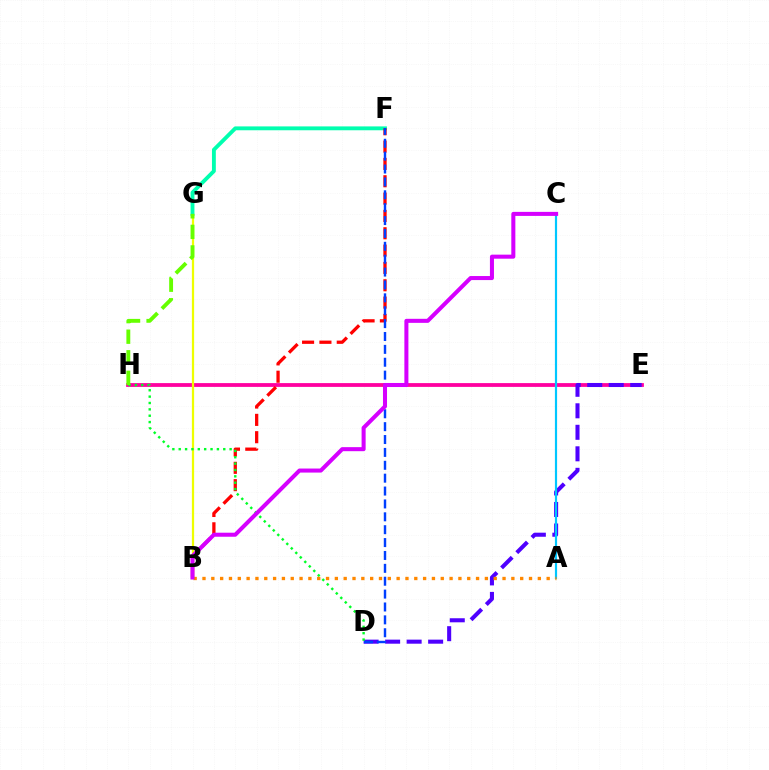{('E', 'H'): [{'color': '#ff00a0', 'line_style': 'solid', 'thickness': 2.73}], ('B', 'G'): [{'color': '#eeff00', 'line_style': 'solid', 'thickness': 1.61}], ('F', 'G'): [{'color': '#00ffaf', 'line_style': 'solid', 'thickness': 2.78}], ('D', 'E'): [{'color': '#4f00ff', 'line_style': 'dashed', 'thickness': 2.92}], ('A', 'C'): [{'color': '#00c7ff', 'line_style': 'solid', 'thickness': 1.57}], ('B', 'F'): [{'color': '#ff0000', 'line_style': 'dashed', 'thickness': 2.35}], ('D', 'F'): [{'color': '#003fff', 'line_style': 'dashed', 'thickness': 1.75}], ('D', 'H'): [{'color': '#00ff27', 'line_style': 'dotted', 'thickness': 1.73}], ('A', 'B'): [{'color': '#ff8800', 'line_style': 'dotted', 'thickness': 2.4}], ('G', 'H'): [{'color': '#66ff00', 'line_style': 'dashed', 'thickness': 2.79}], ('B', 'C'): [{'color': '#d600ff', 'line_style': 'solid', 'thickness': 2.91}]}